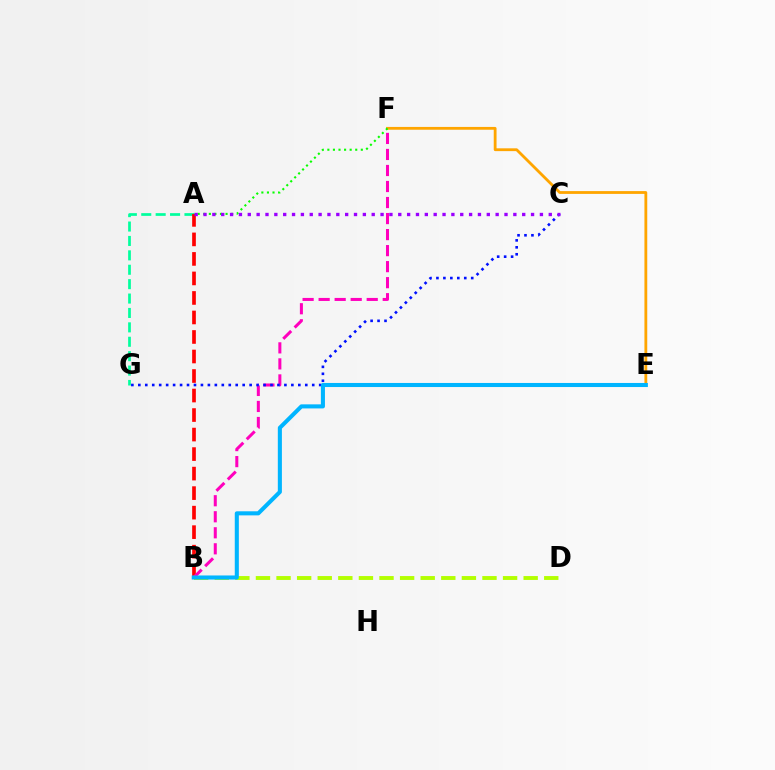{('E', 'F'): [{'color': '#ffa500', 'line_style': 'solid', 'thickness': 2.02}], ('A', 'G'): [{'color': '#00ff9d', 'line_style': 'dashed', 'thickness': 1.96}], ('B', 'D'): [{'color': '#b3ff00', 'line_style': 'dashed', 'thickness': 2.8}], ('A', 'B'): [{'color': '#ff0000', 'line_style': 'dashed', 'thickness': 2.65}], ('B', 'F'): [{'color': '#ff00bd', 'line_style': 'dashed', 'thickness': 2.18}], ('A', 'F'): [{'color': '#08ff00', 'line_style': 'dotted', 'thickness': 1.51}], ('C', 'G'): [{'color': '#0010ff', 'line_style': 'dotted', 'thickness': 1.89}], ('B', 'E'): [{'color': '#00b5ff', 'line_style': 'solid', 'thickness': 2.93}], ('A', 'C'): [{'color': '#9b00ff', 'line_style': 'dotted', 'thickness': 2.41}]}